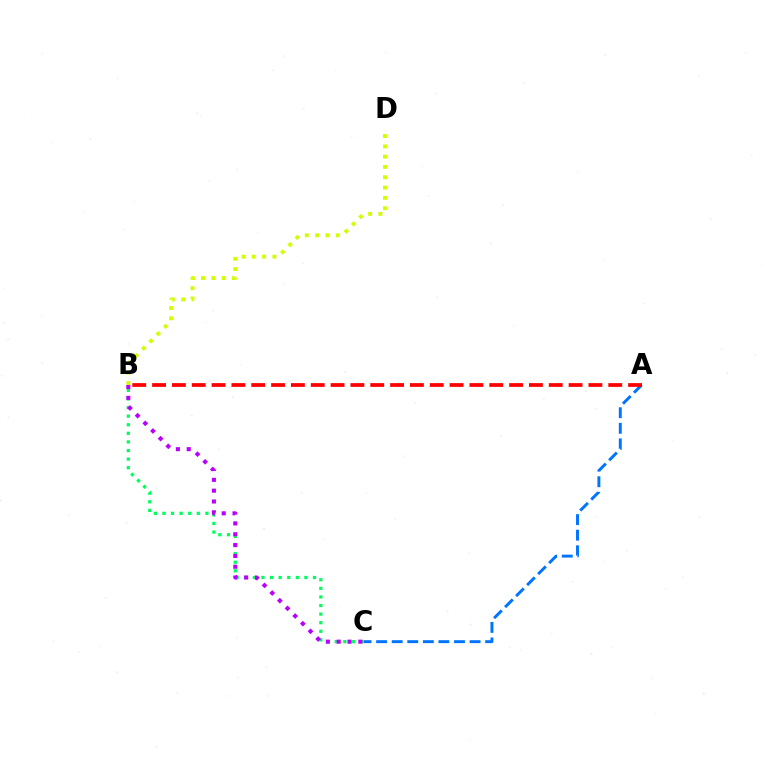{('A', 'C'): [{'color': '#0074ff', 'line_style': 'dashed', 'thickness': 2.12}], ('B', 'D'): [{'color': '#d1ff00', 'line_style': 'dotted', 'thickness': 2.8}], ('B', 'C'): [{'color': '#00ff5c', 'line_style': 'dotted', 'thickness': 2.33}, {'color': '#b900ff', 'line_style': 'dotted', 'thickness': 2.94}], ('A', 'B'): [{'color': '#ff0000', 'line_style': 'dashed', 'thickness': 2.69}]}